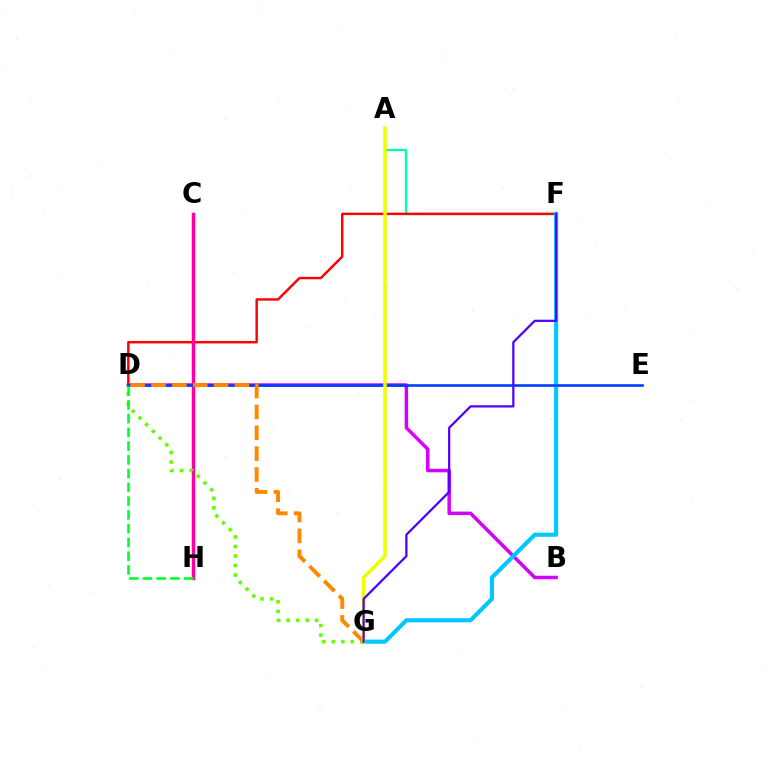{('A', 'F'): [{'color': '#00ffaf', 'line_style': 'solid', 'thickness': 1.66}], ('D', 'F'): [{'color': '#ff0000', 'line_style': 'solid', 'thickness': 1.76}], ('C', 'H'): [{'color': '#ff00a0', 'line_style': 'solid', 'thickness': 2.49}], ('B', 'D'): [{'color': '#d600ff', 'line_style': 'solid', 'thickness': 2.51}], ('D', 'G'): [{'color': '#66ff00', 'line_style': 'dotted', 'thickness': 2.58}, {'color': '#ff8800', 'line_style': 'dashed', 'thickness': 2.83}], ('F', 'G'): [{'color': '#00c7ff', 'line_style': 'solid', 'thickness': 2.97}, {'color': '#4f00ff', 'line_style': 'solid', 'thickness': 1.61}], ('D', 'E'): [{'color': '#003fff', 'line_style': 'solid', 'thickness': 1.9}], ('D', 'H'): [{'color': '#00ff27', 'line_style': 'dashed', 'thickness': 1.87}], ('A', 'G'): [{'color': '#eeff00', 'line_style': 'solid', 'thickness': 2.56}]}